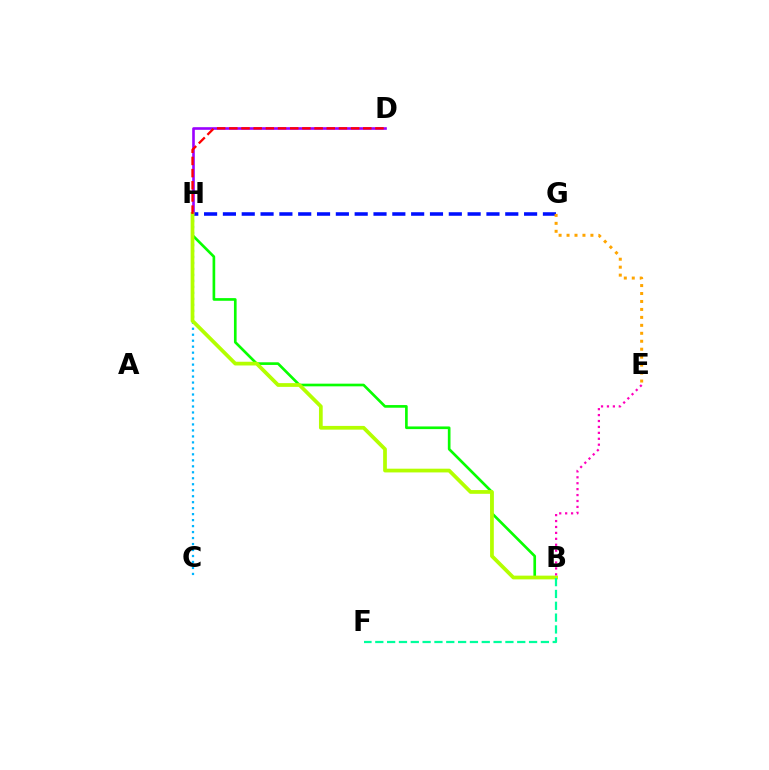{('G', 'H'): [{'color': '#0010ff', 'line_style': 'dashed', 'thickness': 2.56}], ('D', 'H'): [{'color': '#9b00ff', 'line_style': 'solid', 'thickness': 1.89}, {'color': '#ff0000', 'line_style': 'dashed', 'thickness': 1.65}], ('B', 'H'): [{'color': '#08ff00', 'line_style': 'solid', 'thickness': 1.92}, {'color': '#b3ff00', 'line_style': 'solid', 'thickness': 2.69}], ('C', 'H'): [{'color': '#00b5ff', 'line_style': 'dotted', 'thickness': 1.62}], ('B', 'F'): [{'color': '#00ff9d', 'line_style': 'dashed', 'thickness': 1.61}], ('B', 'E'): [{'color': '#ff00bd', 'line_style': 'dotted', 'thickness': 1.61}], ('E', 'G'): [{'color': '#ffa500', 'line_style': 'dotted', 'thickness': 2.16}]}